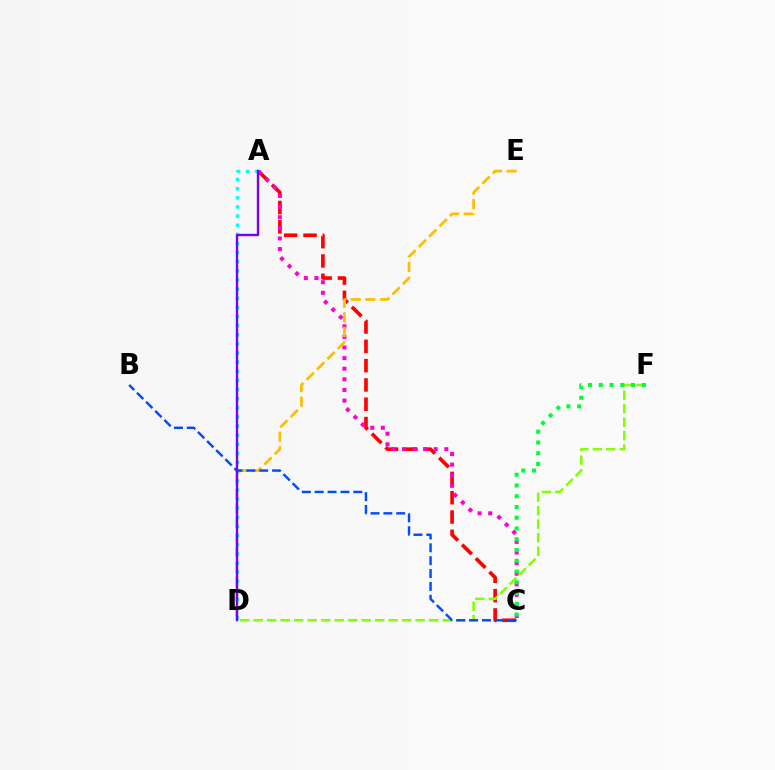{('A', 'C'): [{'color': '#ff0000', 'line_style': 'dashed', 'thickness': 2.62}, {'color': '#ff00cf', 'line_style': 'dotted', 'thickness': 2.88}], ('D', 'E'): [{'color': '#ffbd00', 'line_style': 'dashed', 'thickness': 1.99}], ('A', 'D'): [{'color': '#00fff6', 'line_style': 'dotted', 'thickness': 2.48}, {'color': '#7200ff', 'line_style': 'solid', 'thickness': 1.7}], ('D', 'F'): [{'color': '#84ff00', 'line_style': 'dashed', 'thickness': 1.83}], ('B', 'C'): [{'color': '#004bff', 'line_style': 'dashed', 'thickness': 1.75}], ('C', 'F'): [{'color': '#00ff39', 'line_style': 'dotted', 'thickness': 2.92}]}